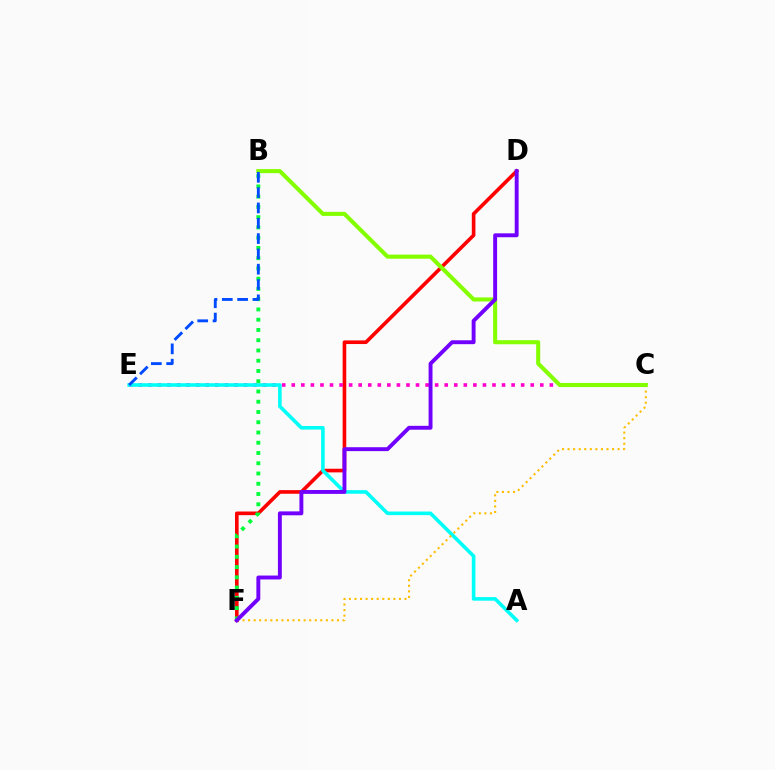{('D', 'F'): [{'color': '#ff0000', 'line_style': 'solid', 'thickness': 2.61}, {'color': '#7200ff', 'line_style': 'solid', 'thickness': 2.81}], ('C', 'E'): [{'color': '#ff00cf', 'line_style': 'dotted', 'thickness': 2.6}], ('A', 'E'): [{'color': '#00fff6', 'line_style': 'solid', 'thickness': 2.59}], ('B', 'F'): [{'color': '#00ff39', 'line_style': 'dotted', 'thickness': 2.79}], ('C', 'F'): [{'color': '#ffbd00', 'line_style': 'dotted', 'thickness': 1.51}], ('B', 'C'): [{'color': '#84ff00', 'line_style': 'solid', 'thickness': 2.93}], ('B', 'E'): [{'color': '#004bff', 'line_style': 'dashed', 'thickness': 2.08}]}